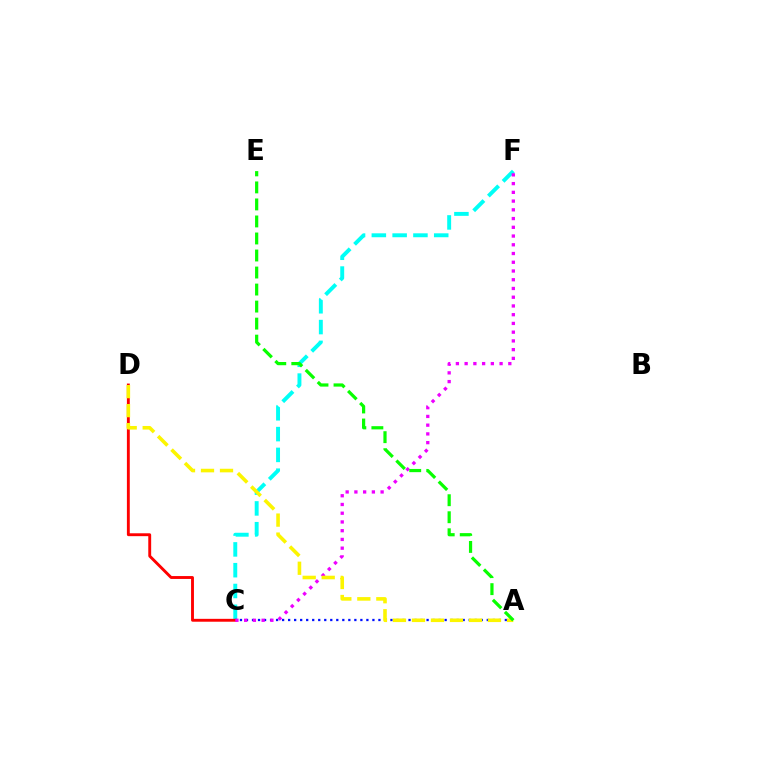{('C', 'F'): [{'color': '#00fff6', 'line_style': 'dashed', 'thickness': 2.82}, {'color': '#ee00ff', 'line_style': 'dotted', 'thickness': 2.37}], ('A', 'C'): [{'color': '#0010ff', 'line_style': 'dotted', 'thickness': 1.64}], ('C', 'D'): [{'color': '#ff0000', 'line_style': 'solid', 'thickness': 2.07}], ('A', 'D'): [{'color': '#fcf500', 'line_style': 'dashed', 'thickness': 2.58}], ('A', 'E'): [{'color': '#08ff00', 'line_style': 'dashed', 'thickness': 2.31}]}